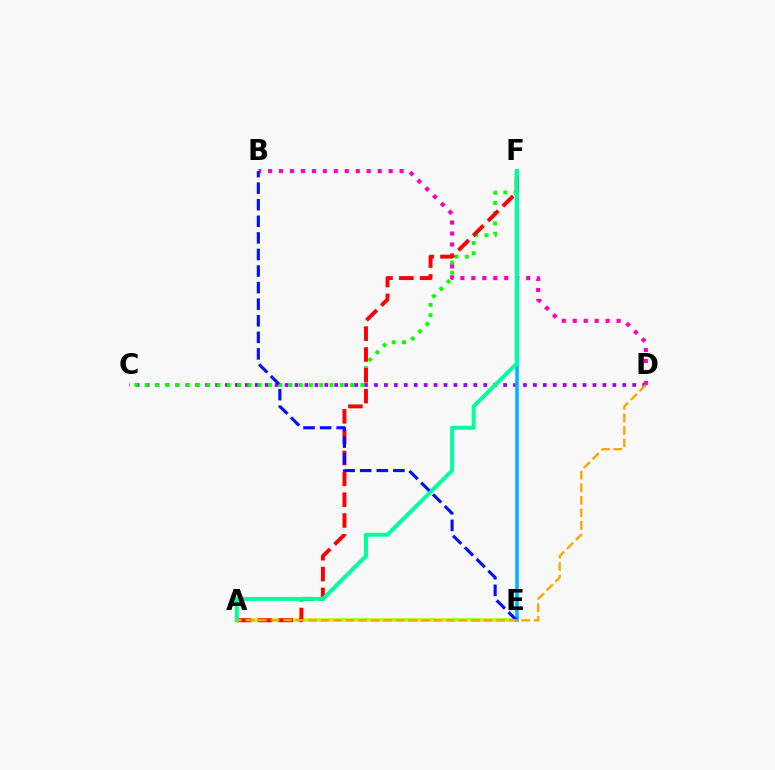{('C', 'D'): [{'color': '#9b00ff', 'line_style': 'dotted', 'thickness': 2.7}], ('A', 'E'): [{'color': '#b3ff00', 'line_style': 'solid', 'thickness': 2.53}], ('E', 'F'): [{'color': '#00b5ff', 'line_style': 'solid', 'thickness': 2.57}], ('C', 'F'): [{'color': '#08ff00', 'line_style': 'dotted', 'thickness': 2.79}], ('B', 'D'): [{'color': '#ff00bd', 'line_style': 'dotted', 'thickness': 2.98}], ('A', 'F'): [{'color': '#ff0000', 'line_style': 'dashed', 'thickness': 2.83}, {'color': '#00ff9d', 'line_style': 'solid', 'thickness': 2.85}], ('B', 'E'): [{'color': '#0010ff', 'line_style': 'dashed', 'thickness': 2.25}], ('A', 'D'): [{'color': '#ffa500', 'line_style': 'dashed', 'thickness': 1.7}]}